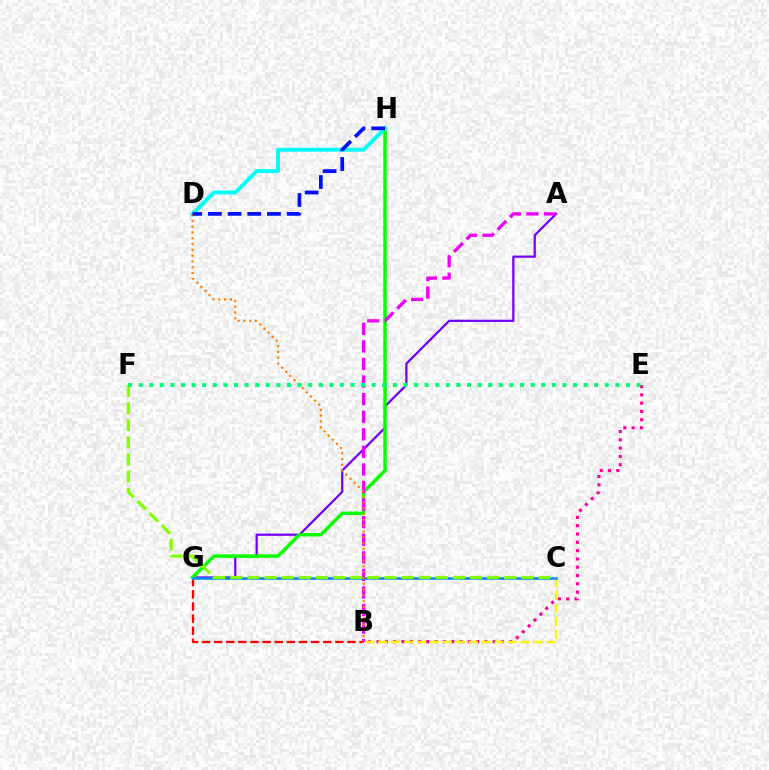{('A', 'G'): [{'color': '#7200ff', 'line_style': 'solid', 'thickness': 1.6}], ('B', 'G'): [{'color': '#ff0000', 'line_style': 'dashed', 'thickness': 1.65}], ('G', 'H'): [{'color': '#08ff00', 'line_style': 'solid', 'thickness': 2.49}], ('D', 'H'): [{'color': '#00fff6', 'line_style': 'solid', 'thickness': 2.82}, {'color': '#0010ff', 'line_style': 'dashed', 'thickness': 2.67}], ('B', 'E'): [{'color': '#ff0094', 'line_style': 'dotted', 'thickness': 2.25}], ('B', 'C'): [{'color': '#fcf500', 'line_style': 'dashed', 'thickness': 1.76}], ('A', 'B'): [{'color': '#ee00ff', 'line_style': 'dashed', 'thickness': 2.39}], ('C', 'G'): [{'color': '#008cff', 'line_style': 'solid', 'thickness': 1.83}], ('C', 'F'): [{'color': '#84ff00', 'line_style': 'dashed', 'thickness': 2.33}], ('B', 'D'): [{'color': '#ff7c00', 'line_style': 'dotted', 'thickness': 1.58}], ('E', 'F'): [{'color': '#00ff74', 'line_style': 'dotted', 'thickness': 2.88}]}